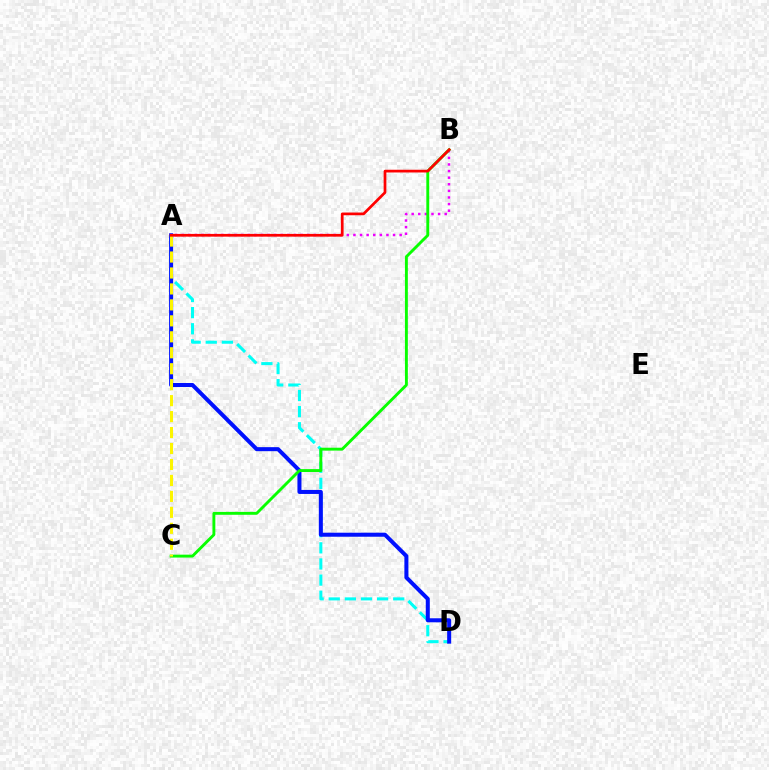{('A', 'D'): [{'color': '#00fff6', 'line_style': 'dashed', 'thickness': 2.19}, {'color': '#0010ff', 'line_style': 'solid', 'thickness': 2.89}], ('A', 'B'): [{'color': '#ee00ff', 'line_style': 'dotted', 'thickness': 1.79}, {'color': '#ff0000', 'line_style': 'solid', 'thickness': 1.96}], ('B', 'C'): [{'color': '#08ff00', 'line_style': 'solid', 'thickness': 2.08}], ('A', 'C'): [{'color': '#fcf500', 'line_style': 'dashed', 'thickness': 2.17}]}